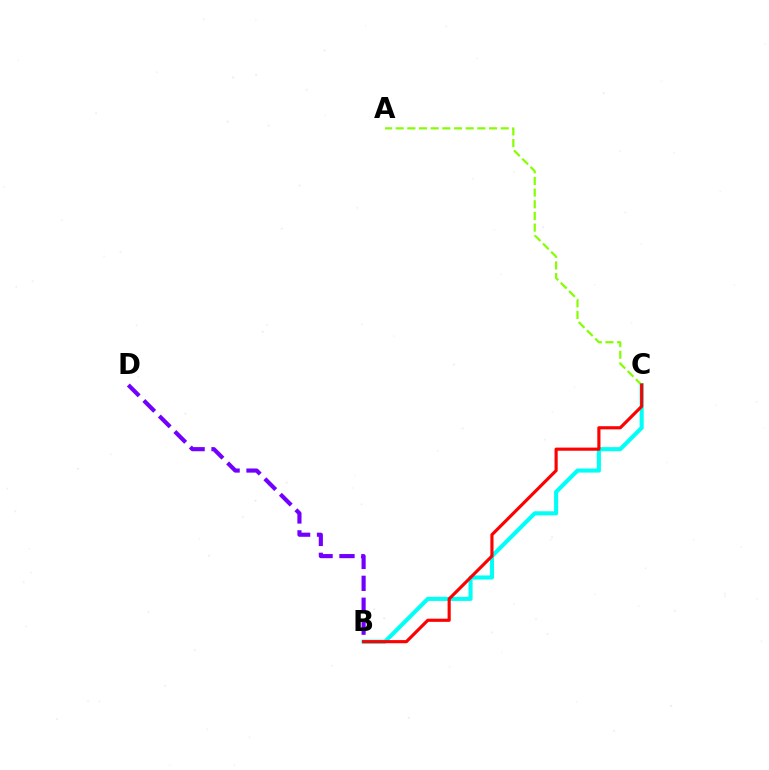{('B', 'C'): [{'color': '#00fff6', 'line_style': 'solid', 'thickness': 2.94}, {'color': '#ff0000', 'line_style': 'solid', 'thickness': 2.26}], ('B', 'D'): [{'color': '#7200ff', 'line_style': 'dashed', 'thickness': 2.98}], ('A', 'C'): [{'color': '#84ff00', 'line_style': 'dashed', 'thickness': 1.59}]}